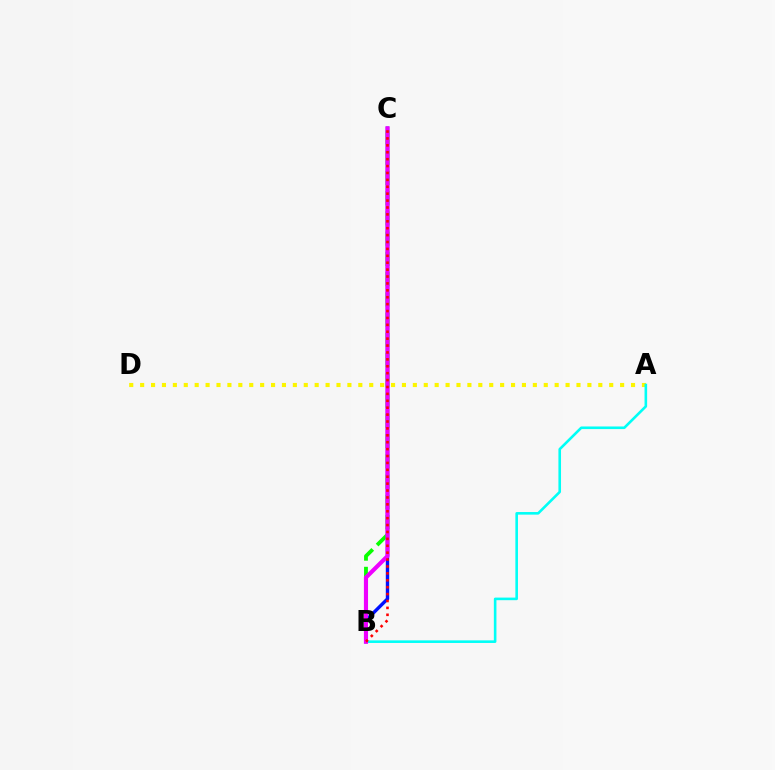{('A', 'D'): [{'color': '#fcf500', 'line_style': 'dotted', 'thickness': 2.96}], ('B', 'C'): [{'color': '#0010ff', 'line_style': 'solid', 'thickness': 2.44}, {'color': '#08ff00', 'line_style': 'dashed', 'thickness': 2.75}, {'color': '#ee00ff', 'line_style': 'solid', 'thickness': 2.98}, {'color': '#ff0000', 'line_style': 'dotted', 'thickness': 1.88}], ('A', 'B'): [{'color': '#00fff6', 'line_style': 'solid', 'thickness': 1.87}]}